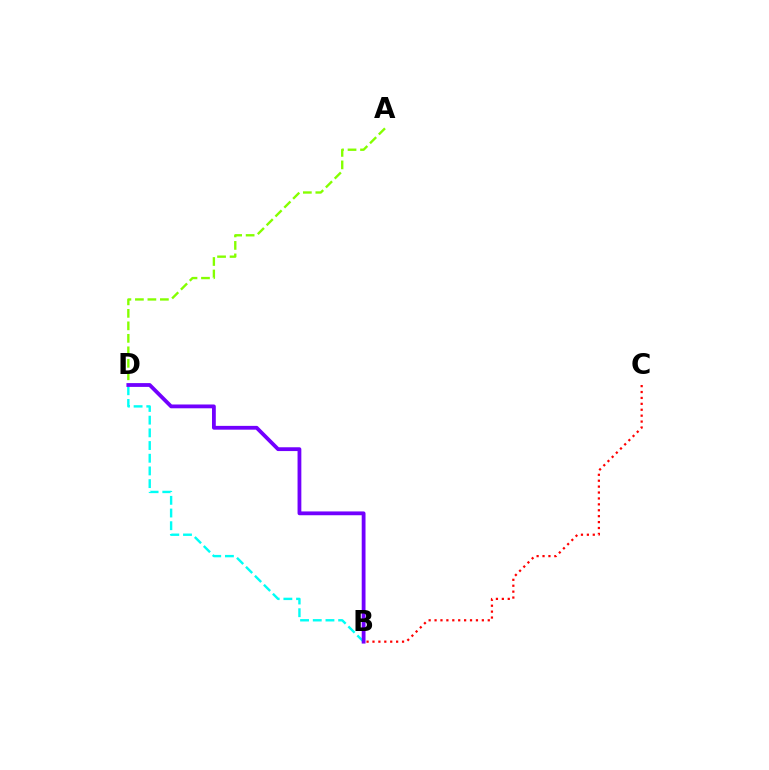{('B', 'D'): [{'color': '#00fff6', 'line_style': 'dashed', 'thickness': 1.72}, {'color': '#7200ff', 'line_style': 'solid', 'thickness': 2.74}], ('B', 'C'): [{'color': '#ff0000', 'line_style': 'dotted', 'thickness': 1.61}], ('A', 'D'): [{'color': '#84ff00', 'line_style': 'dashed', 'thickness': 1.7}]}